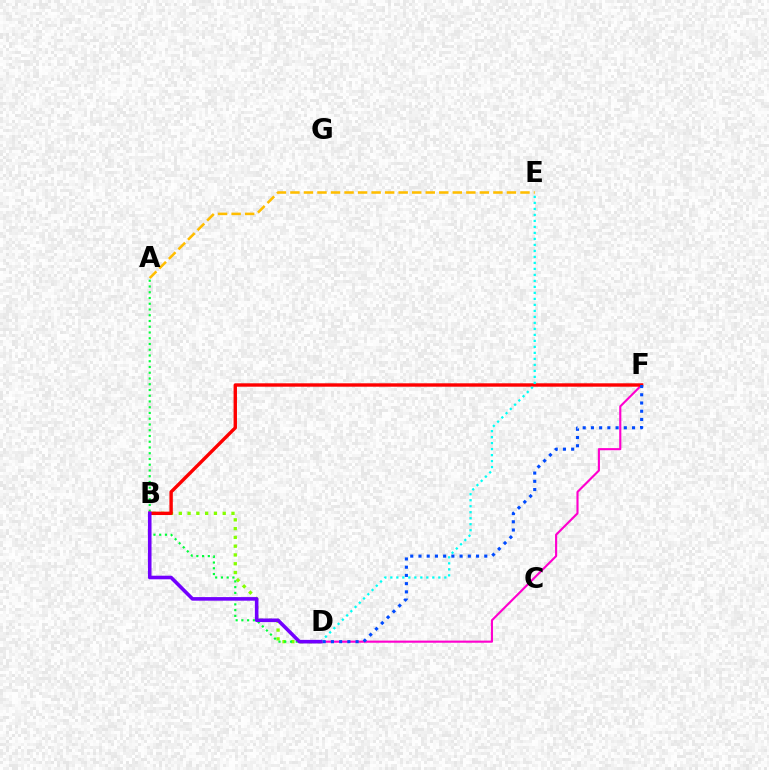{('B', 'D'): [{'color': '#84ff00', 'line_style': 'dotted', 'thickness': 2.39}, {'color': '#7200ff', 'line_style': 'solid', 'thickness': 2.59}], ('A', 'D'): [{'color': '#00ff39', 'line_style': 'dotted', 'thickness': 1.56}], ('D', 'F'): [{'color': '#ff00cf', 'line_style': 'solid', 'thickness': 1.54}, {'color': '#004bff', 'line_style': 'dotted', 'thickness': 2.23}], ('B', 'F'): [{'color': '#ff0000', 'line_style': 'solid', 'thickness': 2.44}], ('A', 'E'): [{'color': '#ffbd00', 'line_style': 'dashed', 'thickness': 1.84}], ('D', 'E'): [{'color': '#00fff6', 'line_style': 'dotted', 'thickness': 1.63}]}